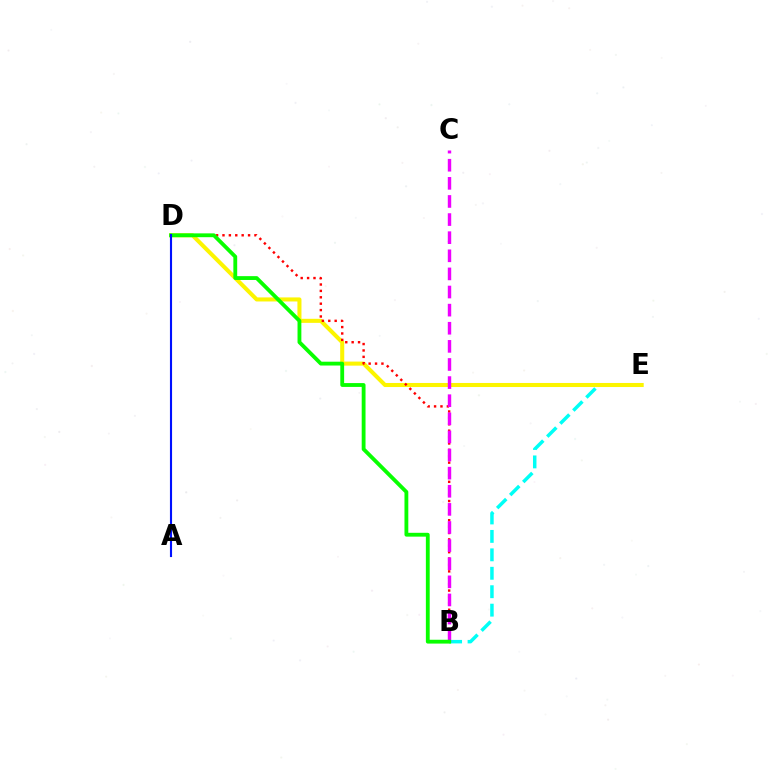{('B', 'E'): [{'color': '#00fff6', 'line_style': 'dashed', 'thickness': 2.51}], ('D', 'E'): [{'color': '#fcf500', 'line_style': 'solid', 'thickness': 2.92}], ('B', 'D'): [{'color': '#ff0000', 'line_style': 'dotted', 'thickness': 1.74}, {'color': '#08ff00', 'line_style': 'solid', 'thickness': 2.76}], ('B', 'C'): [{'color': '#ee00ff', 'line_style': 'dashed', 'thickness': 2.46}], ('A', 'D'): [{'color': '#0010ff', 'line_style': 'solid', 'thickness': 1.53}]}